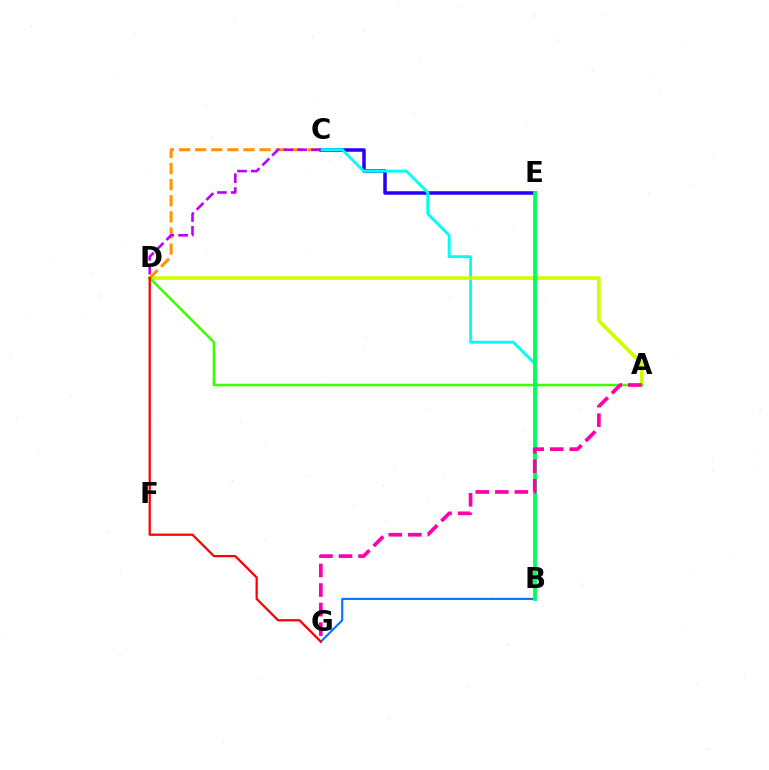{('C', 'E'): [{'color': '#2500ff', 'line_style': 'solid', 'thickness': 2.52}], ('B', 'C'): [{'color': '#00fff6', 'line_style': 'solid', 'thickness': 2.07}], ('A', 'D'): [{'color': '#d1ff00', 'line_style': 'solid', 'thickness': 2.64}, {'color': '#3dff00', 'line_style': 'solid', 'thickness': 1.81}], ('B', 'G'): [{'color': '#0074ff', 'line_style': 'solid', 'thickness': 1.52}], ('C', 'D'): [{'color': '#ff9400', 'line_style': 'dashed', 'thickness': 2.19}, {'color': '#b900ff', 'line_style': 'dashed', 'thickness': 1.88}], ('D', 'G'): [{'color': '#ff0000', 'line_style': 'solid', 'thickness': 1.63}], ('B', 'E'): [{'color': '#00ff5c', 'line_style': 'solid', 'thickness': 2.74}], ('A', 'G'): [{'color': '#ff00ac', 'line_style': 'dashed', 'thickness': 2.65}]}